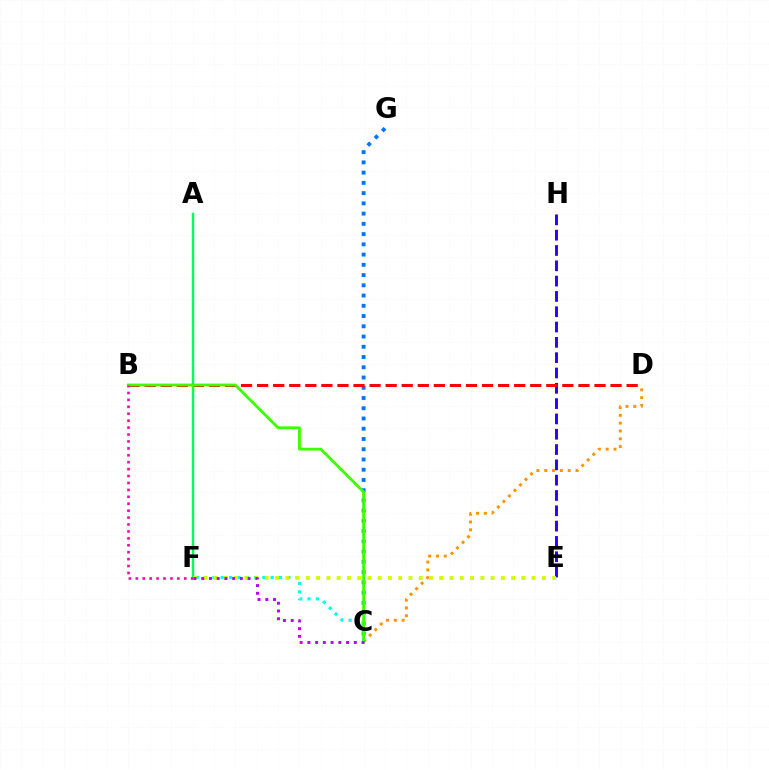{('C', 'G'): [{'color': '#0074ff', 'line_style': 'dotted', 'thickness': 2.78}], ('E', 'H'): [{'color': '#2500ff', 'line_style': 'dashed', 'thickness': 2.08}], ('C', 'D'): [{'color': '#ff9400', 'line_style': 'dotted', 'thickness': 2.12}], ('B', 'D'): [{'color': '#ff0000', 'line_style': 'dashed', 'thickness': 2.18}], ('C', 'F'): [{'color': '#00fff6', 'line_style': 'dotted', 'thickness': 2.26}, {'color': '#b900ff', 'line_style': 'dotted', 'thickness': 2.1}], ('A', 'F'): [{'color': '#00ff5c', 'line_style': 'solid', 'thickness': 1.77}], ('E', 'F'): [{'color': '#d1ff00', 'line_style': 'dotted', 'thickness': 2.79}], ('B', 'C'): [{'color': '#3dff00', 'line_style': 'solid', 'thickness': 2.03}], ('B', 'F'): [{'color': '#ff00ac', 'line_style': 'dotted', 'thickness': 1.88}]}